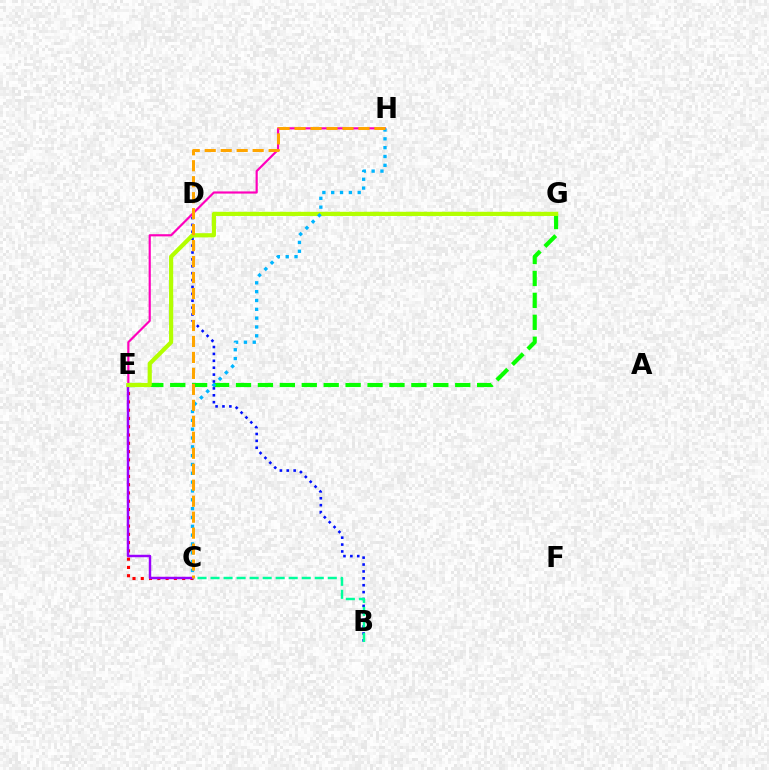{('C', 'E'): [{'color': '#ff0000', 'line_style': 'dotted', 'thickness': 2.25}, {'color': '#9b00ff', 'line_style': 'solid', 'thickness': 1.77}], ('E', 'G'): [{'color': '#08ff00', 'line_style': 'dashed', 'thickness': 2.98}, {'color': '#b3ff00', 'line_style': 'solid', 'thickness': 3.0}], ('B', 'D'): [{'color': '#0010ff', 'line_style': 'dotted', 'thickness': 1.87}], ('E', 'H'): [{'color': '#ff00bd', 'line_style': 'solid', 'thickness': 1.56}], ('C', 'H'): [{'color': '#00b5ff', 'line_style': 'dotted', 'thickness': 2.4}, {'color': '#ffa500', 'line_style': 'dashed', 'thickness': 2.17}], ('B', 'C'): [{'color': '#00ff9d', 'line_style': 'dashed', 'thickness': 1.77}]}